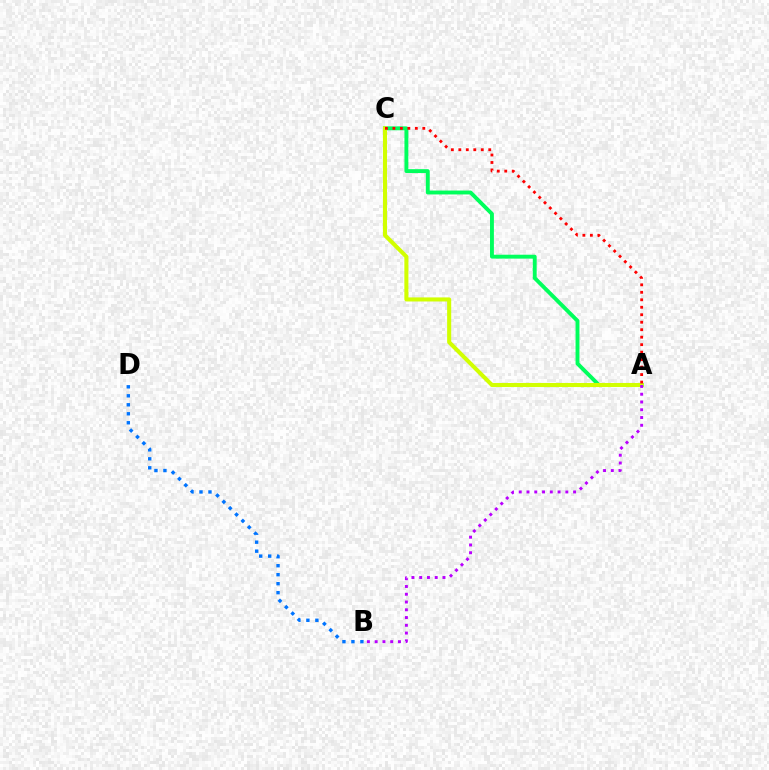{('B', 'D'): [{'color': '#0074ff', 'line_style': 'dotted', 'thickness': 2.44}], ('A', 'C'): [{'color': '#00ff5c', 'line_style': 'solid', 'thickness': 2.8}, {'color': '#d1ff00', 'line_style': 'solid', 'thickness': 2.93}, {'color': '#ff0000', 'line_style': 'dotted', 'thickness': 2.03}], ('A', 'B'): [{'color': '#b900ff', 'line_style': 'dotted', 'thickness': 2.11}]}